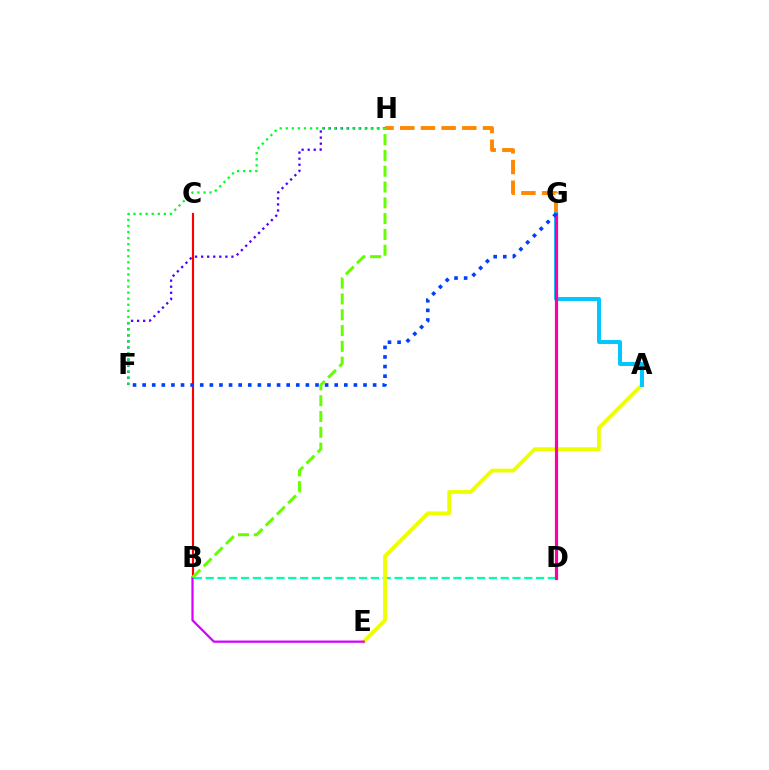{('B', 'D'): [{'color': '#00ffaf', 'line_style': 'dashed', 'thickness': 1.6}], ('G', 'H'): [{'color': '#ff8800', 'line_style': 'dashed', 'thickness': 2.81}], ('A', 'E'): [{'color': '#eeff00', 'line_style': 'solid', 'thickness': 2.75}], ('F', 'H'): [{'color': '#4f00ff', 'line_style': 'dotted', 'thickness': 1.65}, {'color': '#00ff27', 'line_style': 'dotted', 'thickness': 1.65}], ('B', 'C'): [{'color': '#ff0000', 'line_style': 'solid', 'thickness': 1.54}], ('B', 'E'): [{'color': '#d600ff', 'line_style': 'solid', 'thickness': 1.61}], ('A', 'G'): [{'color': '#00c7ff', 'line_style': 'solid', 'thickness': 2.84}], ('D', 'G'): [{'color': '#ff00a0', 'line_style': 'solid', 'thickness': 2.31}], ('F', 'G'): [{'color': '#003fff', 'line_style': 'dotted', 'thickness': 2.61}], ('B', 'H'): [{'color': '#66ff00', 'line_style': 'dashed', 'thickness': 2.15}]}